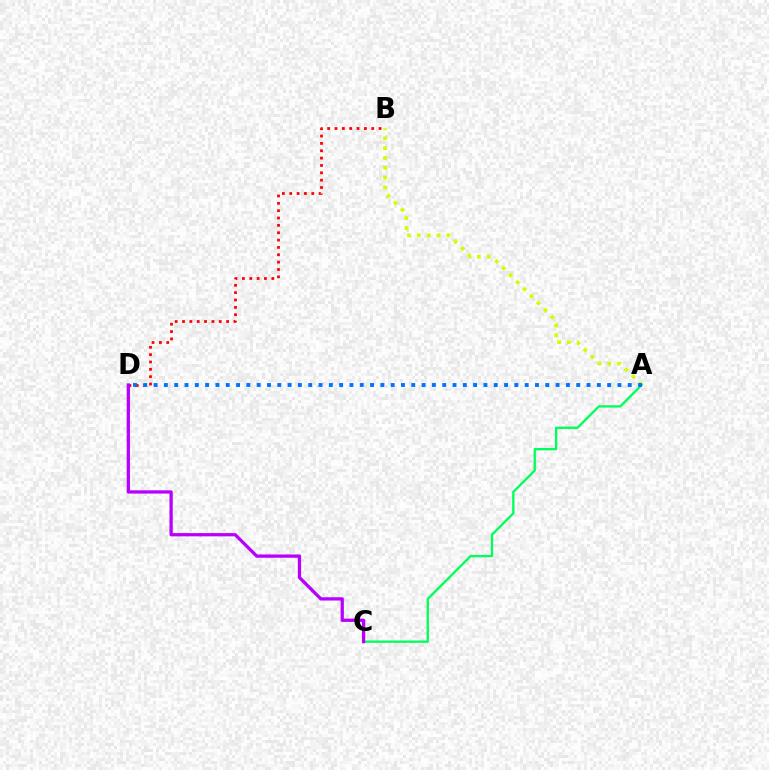{('A', 'B'): [{'color': '#d1ff00', 'line_style': 'dotted', 'thickness': 2.68}], ('A', 'C'): [{'color': '#00ff5c', 'line_style': 'solid', 'thickness': 1.67}], ('B', 'D'): [{'color': '#ff0000', 'line_style': 'dotted', 'thickness': 2.0}], ('A', 'D'): [{'color': '#0074ff', 'line_style': 'dotted', 'thickness': 2.8}], ('C', 'D'): [{'color': '#b900ff', 'line_style': 'solid', 'thickness': 2.36}]}